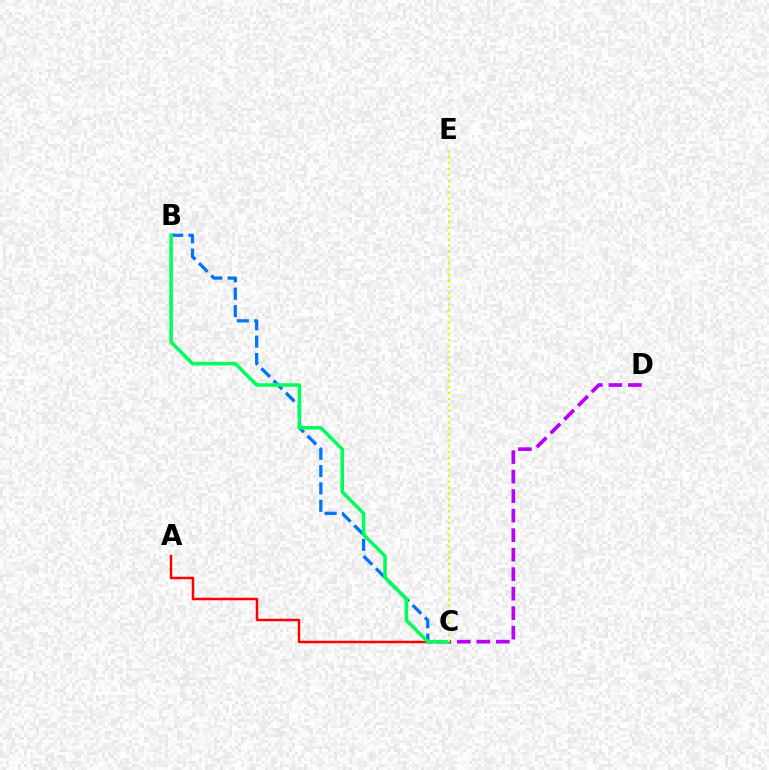{('B', 'C'): [{'color': '#0074ff', 'line_style': 'dashed', 'thickness': 2.35}, {'color': '#00ff5c', 'line_style': 'solid', 'thickness': 2.56}], ('A', 'C'): [{'color': '#ff0000', 'line_style': 'solid', 'thickness': 1.79}], ('C', 'D'): [{'color': '#b900ff', 'line_style': 'dashed', 'thickness': 2.65}], ('C', 'E'): [{'color': '#d1ff00', 'line_style': 'dotted', 'thickness': 1.6}]}